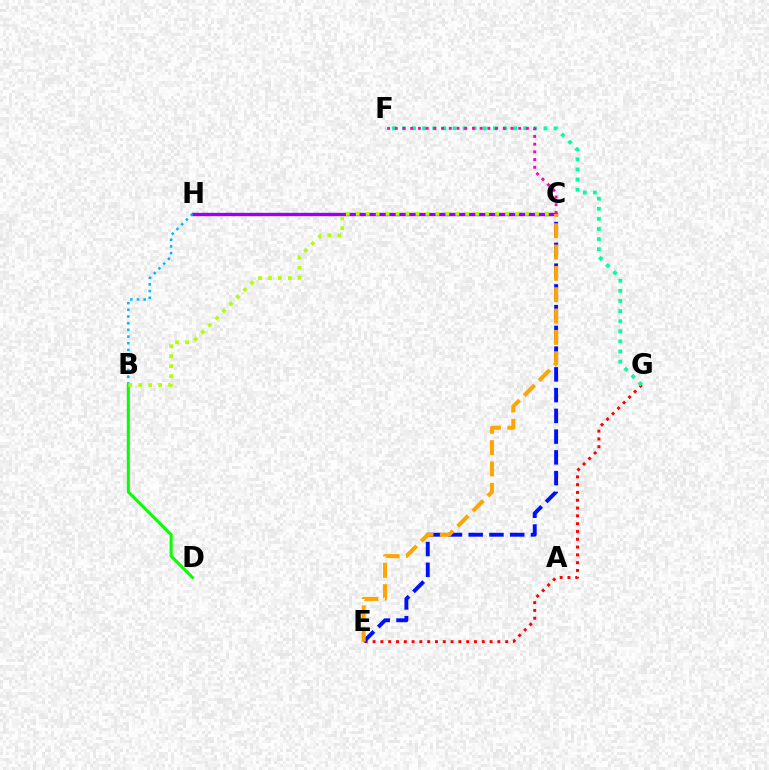{('E', 'G'): [{'color': '#ff0000', 'line_style': 'dotted', 'thickness': 2.12}], ('B', 'D'): [{'color': '#08ff00', 'line_style': 'solid', 'thickness': 2.19}], ('C', 'H'): [{'color': '#9b00ff', 'line_style': 'solid', 'thickness': 2.42}], ('B', 'H'): [{'color': '#00b5ff', 'line_style': 'dotted', 'thickness': 1.82}], ('F', 'G'): [{'color': '#00ff9d', 'line_style': 'dotted', 'thickness': 2.75}], ('B', 'C'): [{'color': '#b3ff00', 'line_style': 'dotted', 'thickness': 2.71}], ('C', 'E'): [{'color': '#0010ff', 'line_style': 'dashed', 'thickness': 2.82}, {'color': '#ffa500', 'line_style': 'dashed', 'thickness': 2.9}], ('C', 'F'): [{'color': '#ff00bd', 'line_style': 'dotted', 'thickness': 2.1}]}